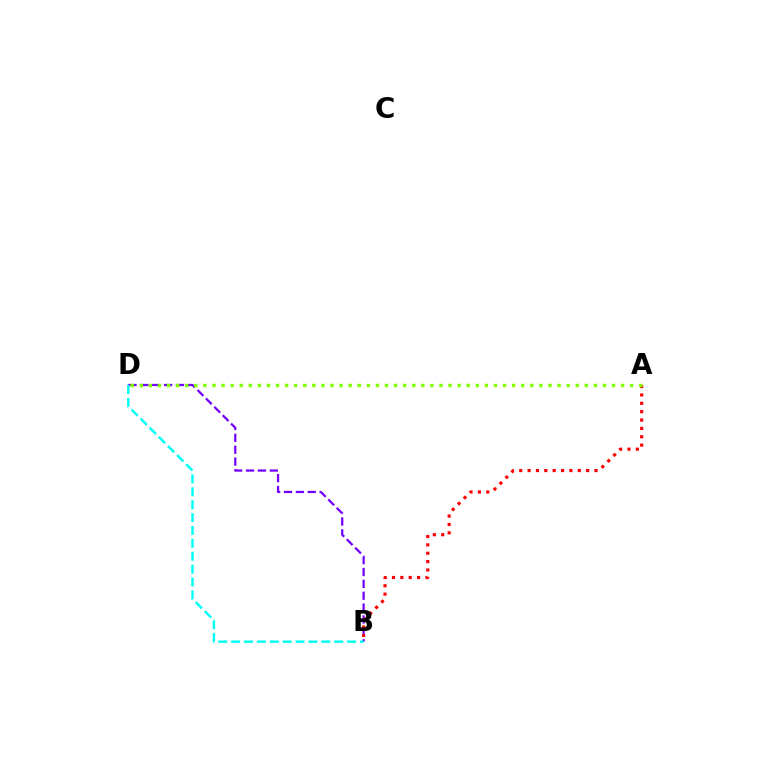{('B', 'D'): [{'color': '#7200ff', 'line_style': 'dashed', 'thickness': 1.61}, {'color': '#00fff6', 'line_style': 'dashed', 'thickness': 1.75}], ('A', 'B'): [{'color': '#ff0000', 'line_style': 'dotted', 'thickness': 2.27}], ('A', 'D'): [{'color': '#84ff00', 'line_style': 'dotted', 'thickness': 2.47}]}